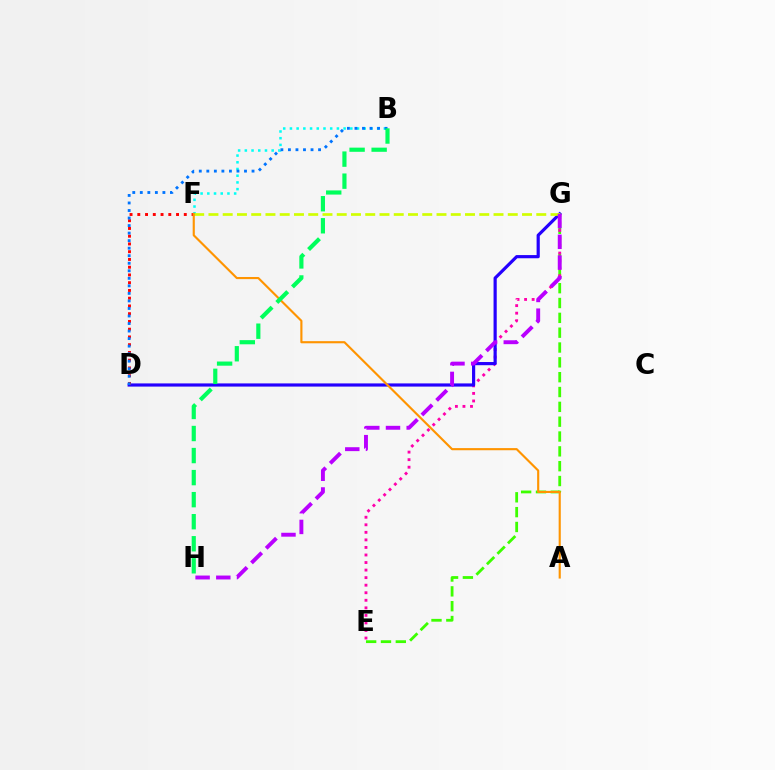{('E', 'G'): [{'color': '#3dff00', 'line_style': 'dashed', 'thickness': 2.02}, {'color': '#ff00ac', 'line_style': 'dotted', 'thickness': 2.05}], ('D', 'G'): [{'color': '#2500ff', 'line_style': 'solid', 'thickness': 2.29}], ('D', 'F'): [{'color': '#ff0000', 'line_style': 'dotted', 'thickness': 2.11}], ('B', 'F'): [{'color': '#00fff6', 'line_style': 'dotted', 'thickness': 1.82}], ('F', 'G'): [{'color': '#d1ff00', 'line_style': 'dashed', 'thickness': 1.94}], ('B', 'D'): [{'color': '#0074ff', 'line_style': 'dotted', 'thickness': 2.05}], ('G', 'H'): [{'color': '#b900ff', 'line_style': 'dashed', 'thickness': 2.81}], ('A', 'F'): [{'color': '#ff9400', 'line_style': 'solid', 'thickness': 1.54}], ('B', 'H'): [{'color': '#00ff5c', 'line_style': 'dashed', 'thickness': 3.0}]}